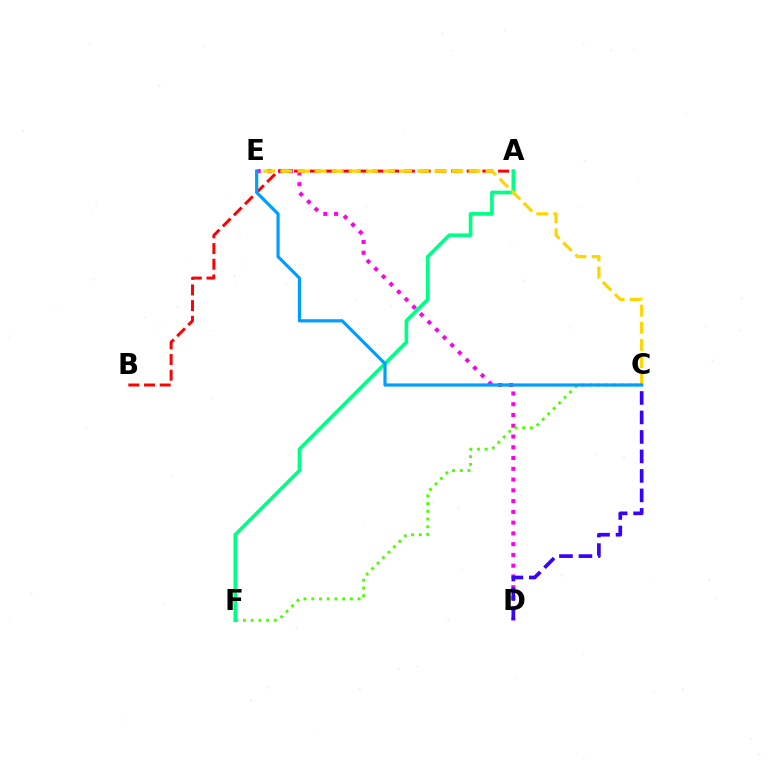{('D', 'E'): [{'color': '#ff00ed', 'line_style': 'dotted', 'thickness': 2.92}], ('A', 'B'): [{'color': '#ff0000', 'line_style': 'dashed', 'thickness': 2.13}], ('C', 'F'): [{'color': '#4fff00', 'line_style': 'dotted', 'thickness': 2.1}], ('C', 'D'): [{'color': '#3700ff', 'line_style': 'dashed', 'thickness': 2.65}], ('A', 'F'): [{'color': '#00ff86', 'line_style': 'solid', 'thickness': 2.63}], ('C', 'E'): [{'color': '#ffd500', 'line_style': 'dashed', 'thickness': 2.32}, {'color': '#009eff', 'line_style': 'solid', 'thickness': 2.3}]}